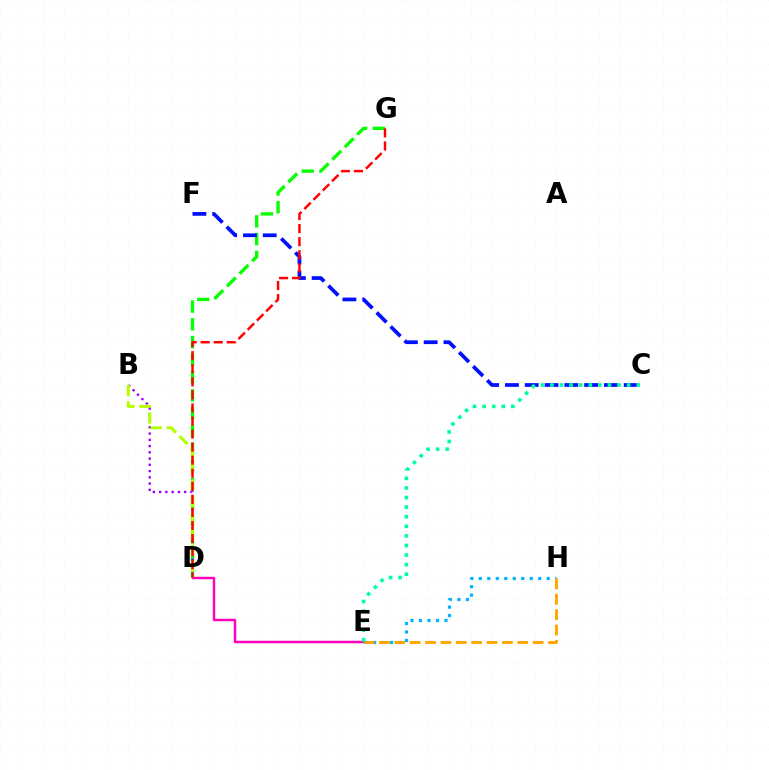{('D', 'G'): [{'color': '#08ff00', 'line_style': 'dashed', 'thickness': 2.41}, {'color': '#ff0000', 'line_style': 'dashed', 'thickness': 1.77}], ('D', 'E'): [{'color': '#ff00bd', 'line_style': 'solid', 'thickness': 1.76}], ('B', 'D'): [{'color': '#9b00ff', 'line_style': 'dotted', 'thickness': 1.7}, {'color': '#b3ff00', 'line_style': 'dashed', 'thickness': 2.21}], ('E', 'H'): [{'color': '#00b5ff', 'line_style': 'dotted', 'thickness': 2.31}, {'color': '#ffa500', 'line_style': 'dashed', 'thickness': 2.09}], ('C', 'F'): [{'color': '#0010ff', 'line_style': 'dashed', 'thickness': 2.69}], ('C', 'E'): [{'color': '#00ff9d', 'line_style': 'dotted', 'thickness': 2.6}]}